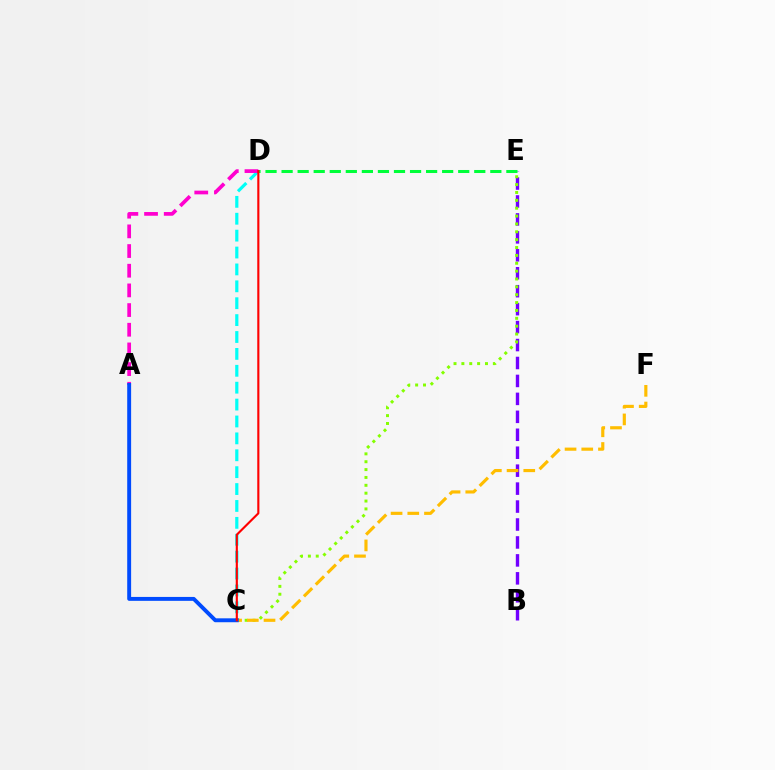{('B', 'E'): [{'color': '#7200ff', 'line_style': 'dashed', 'thickness': 2.44}], ('C', 'E'): [{'color': '#84ff00', 'line_style': 'dotted', 'thickness': 2.14}], ('C', 'D'): [{'color': '#00fff6', 'line_style': 'dashed', 'thickness': 2.3}, {'color': '#ff0000', 'line_style': 'solid', 'thickness': 1.53}], ('C', 'F'): [{'color': '#ffbd00', 'line_style': 'dashed', 'thickness': 2.27}], ('D', 'E'): [{'color': '#00ff39', 'line_style': 'dashed', 'thickness': 2.18}], ('A', 'D'): [{'color': '#ff00cf', 'line_style': 'dashed', 'thickness': 2.67}], ('A', 'C'): [{'color': '#004bff', 'line_style': 'solid', 'thickness': 2.81}]}